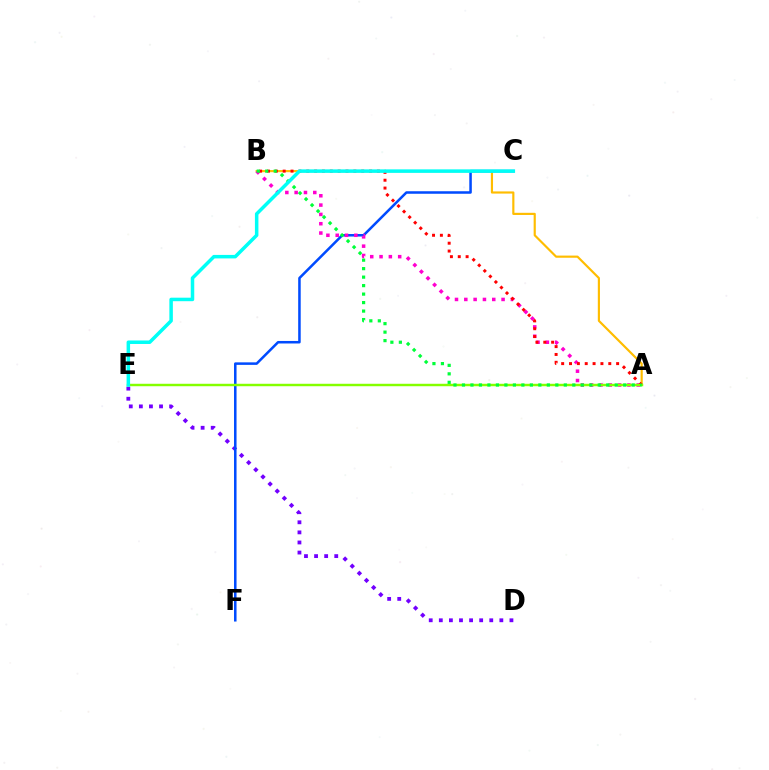{('A', 'B'): [{'color': '#ffbd00', 'line_style': 'solid', 'thickness': 1.56}, {'color': '#ff00cf', 'line_style': 'dotted', 'thickness': 2.53}, {'color': '#ff0000', 'line_style': 'dotted', 'thickness': 2.13}, {'color': '#00ff39', 'line_style': 'dotted', 'thickness': 2.31}], ('D', 'E'): [{'color': '#7200ff', 'line_style': 'dotted', 'thickness': 2.74}], ('C', 'F'): [{'color': '#004bff', 'line_style': 'solid', 'thickness': 1.82}], ('A', 'E'): [{'color': '#84ff00', 'line_style': 'solid', 'thickness': 1.76}], ('C', 'E'): [{'color': '#00fff6', 'line_style': 'solid', 'thickness': 2.52}]}